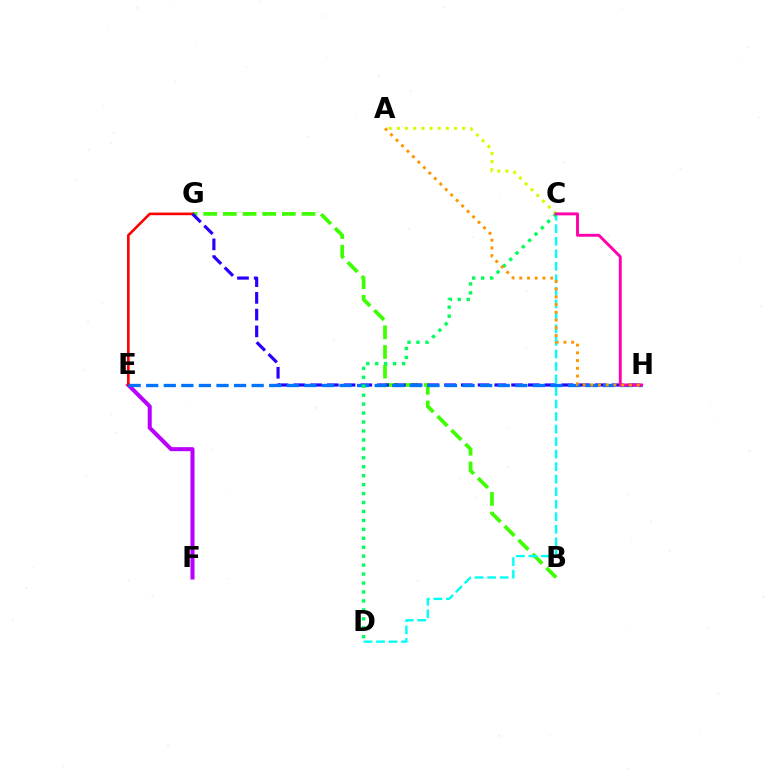{('B', 'G'): [{'color': '#3dff00', 'line_style': 'dashed', 'thickness': 2.67}], ('E', 'F'): [{'color': '#b900ff', 'line_style': 'solid', 'thickness': 2.9}], ('E', 'G'): [{'color': '#ff0000', 'line_style': 'solid', 'thickness': 1.88}], ('G', 'H'): [{'color': '#2500ff', 'line_style': 'dashed', 'thickness': 2.28}], ('E', 'H'): [{'color': '#0074ff', 'line_style': 'dashed', 'thickness': 2.39}], ('C', 'D'): [{'color': '#00fff6', 'line_style': 'dashed', 'thickness': 1.7}, {'color': '#00ff5c', 'line_style': 'dotted', 'thickness': 2.43}], ('A', 'C'): [{'color': '#d1ff00', 'line_style': 'dotted', 'thickness': 2.22}], ('C', 'H'): [{'color': '#ff00ac', 'line_style': 'solid', 'thickness': 2.09}], ('A', 'H'): [{'color': '#ff9400', 'line_style': 'dotted', 'thickness': 2.1}]}